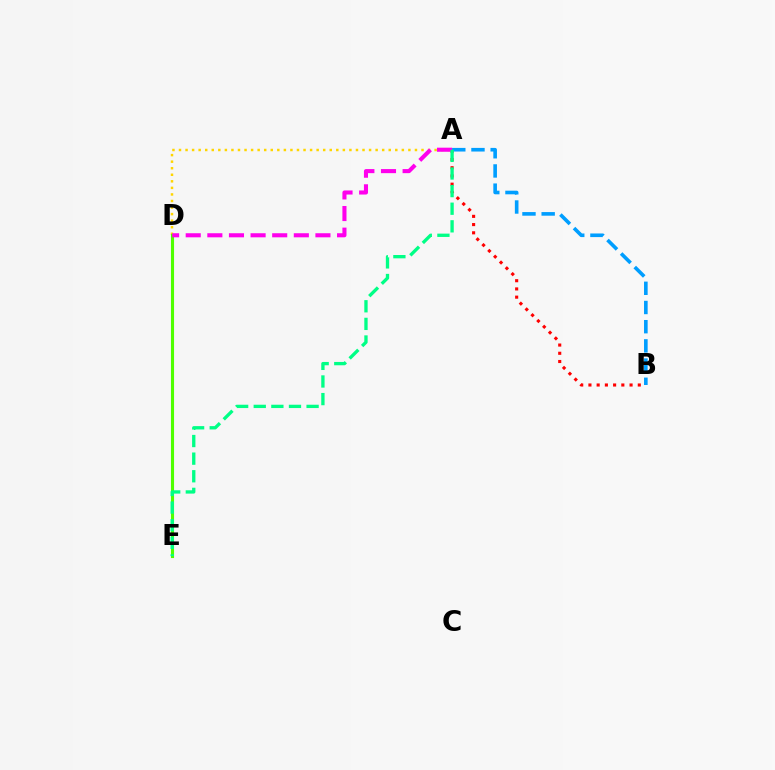{('D', 'E'): [{'color': '#3700ff', 'line_style': 'solid', 'thickness': 2.0}, {'color': '#4fff00', 'line_style': 'solid', 'thickness': 2.23}], ('A', 'D'): [{'color': '#ffd500', 'line_style': 'dotted', 'thickness': 1.78}, {'color': '#ff00ed', 'line_style': 'dashed', 'thickness': 2.94}], ('A', 'B'): [{'color': '#ff0000', 'line_style': 'dotted', 'thickness': 2.24}, {'color': '#009eff', 'line_style': 'dashed', 'thickness': 2.61}], ('A', 'E'): [{'color': '#00ff86', 'line_style': 'dashed', 'thickness': 2.39}]}